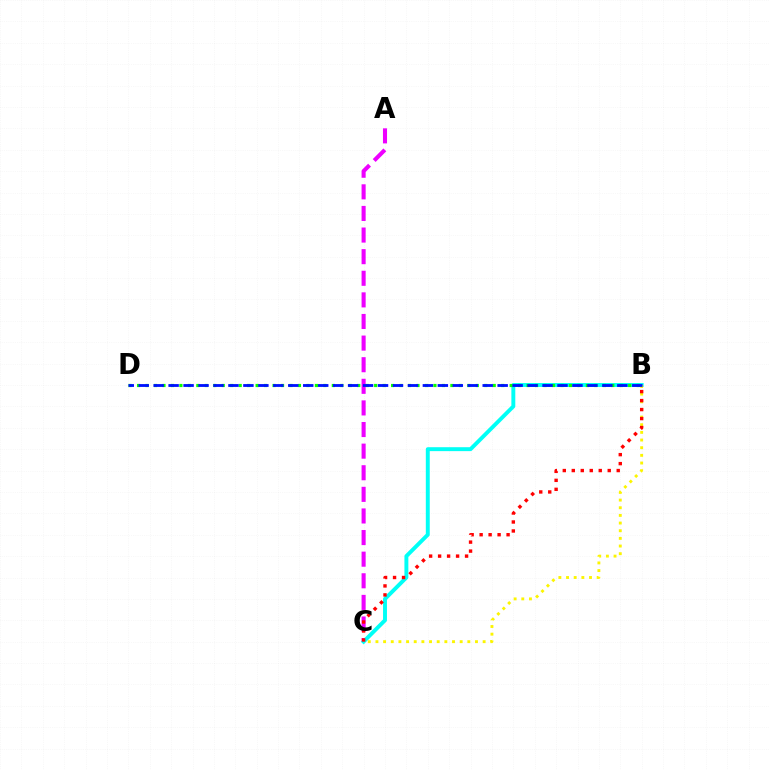{('A', 'C'): [{'color': '#ee00ff', 'line_style': 'dashed', 'thickness': 2.94}], ('B', 'C'): [{'color': '#00fff6', 'line_style': 'solid', 'thickness': 2.83}, {'color': '#fcf500', 'line_style': 'dotted', 'thickness': 2.08}, {'color': '#ff0000', 'line_style': 'dotted', 'thickness': 2.44}], ('B', 'D'): [{'color': '#08ff00', 'line_style': 'dotted', 'thickness': 2.3}, {'color': '#0010ff', 'line_style': 'dashed', 'thickness': 2.03}]}